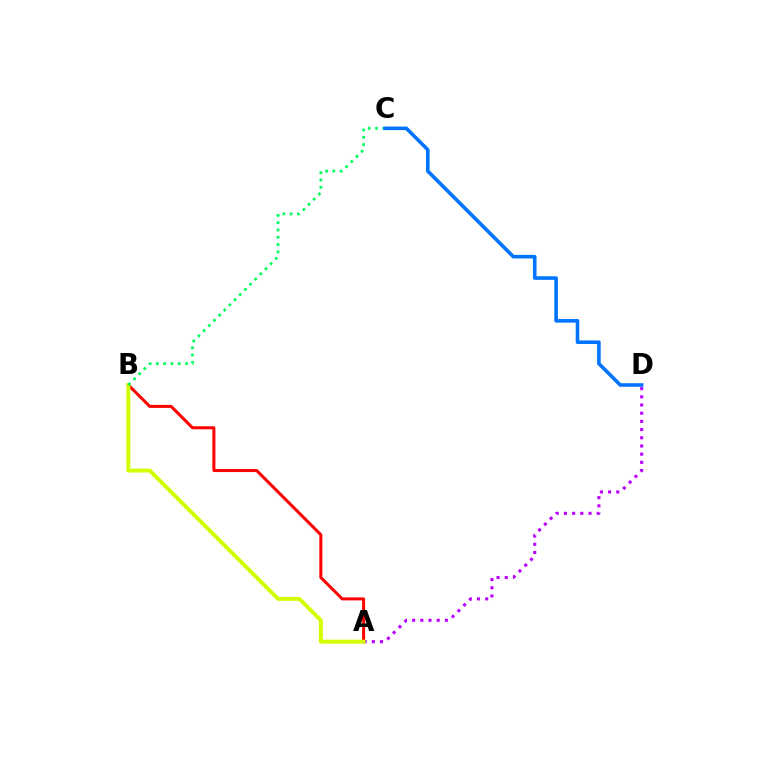{('A', 'D'): [{'color': '#b900ff', 'line_style': 'dotted', 'thickness': 2.23}], ('A', 'B'): [{'color': '#ff0000', 'line_style': 'solid', 'thickness': 2.18}, {'color': '#d1ff00', 'line_style': 'solid', 'thickness': 2.83}], ('B', 'C'): [{'color': '#00ff5c', 'line_style': 'dotted', 'thickness': 1.98}], ('C', 'D'): [{'color': '#0074ff', 'line_style': 'solid', 'thickness': 2.58}]}